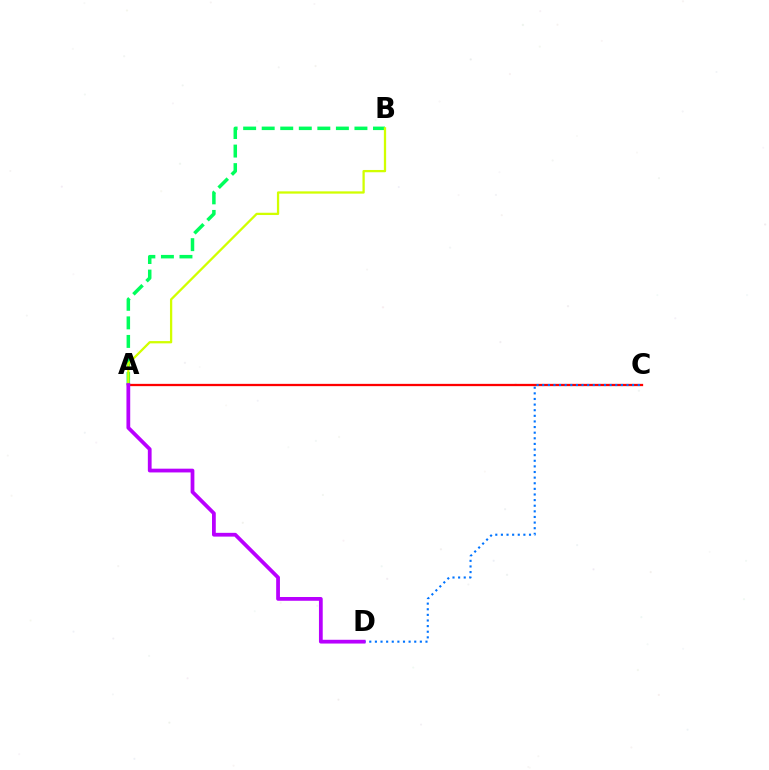{('A', 'C'): [{'color': '#ff0000', 'line_style': 'solid', 'thickness': 1.64}], ('A', 'B'): [{'color': '#00ff5c', 'line_style': 'dashed', 'thickness': 2.52}, {'color': '#d1ff00', 'line_style': 'solid', 'thickness': 1.64}], ('C', 'D'): [{'color': '#0074ff', 'line_style': 'dotted', 'thickness': 1.53}], ('A', 'D'): [{'color': '#b900ff', 'line_style': 'solid', 'thickness': 2.71}]}